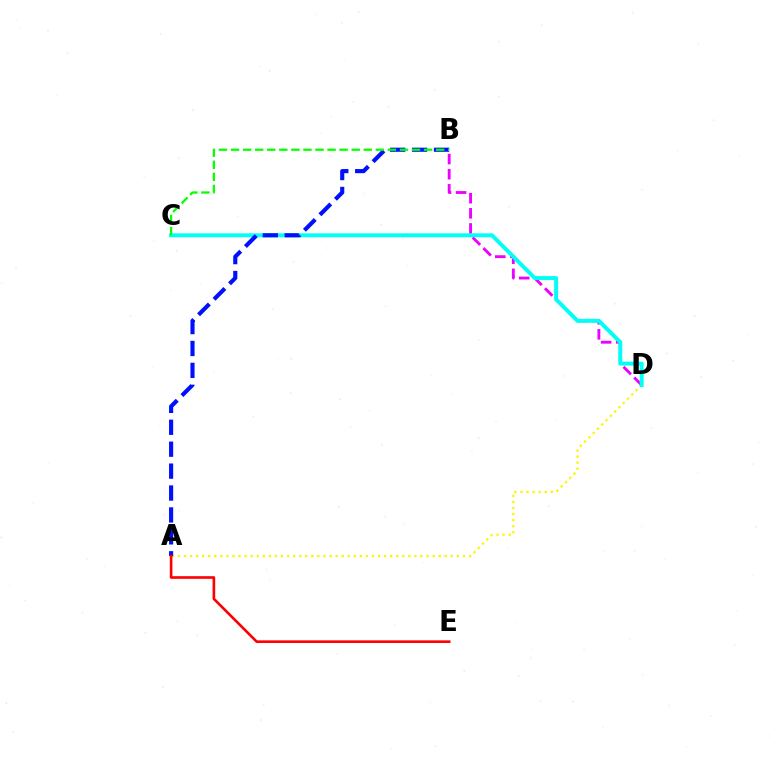{('A', 'D'): [{'color': '#fcf500', 'line_style': 'dotted', 'thickness': 1.65}], ('B', 'D'): [{'color': '#ee00ff', 'line_style': 'dashed', 'thickness': 2.05}], ('C', 'D'): [{'color': '#00fff6', 'line_style': 'solid', 'thickness': 2.84}], ('A', 'B'): [{'color': '#0010ff', 'line_style': 'dashed', 'thickness': 2.98}], ('B', 'C'): [{'color': '#08ff00', 'line_style': 'dashed', 'thickness': 1.64}], ('A', 'E'): [{'color': '#ff0000', 'line_style': 'solid', 'thickness': 1.9}]}